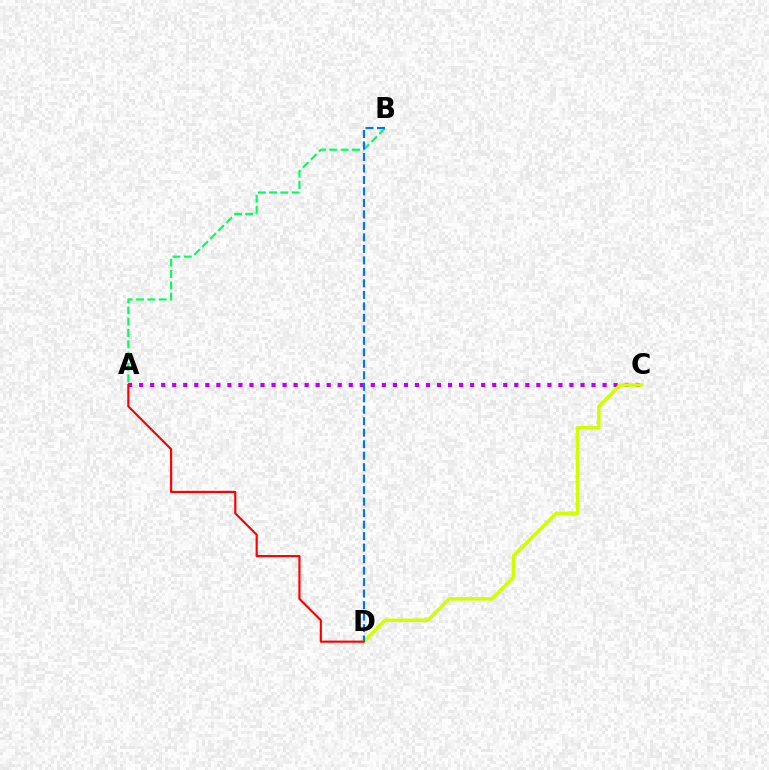{('A', 'B'): [{'color': '#00ff5c', 'line_style': 'dashed', 'thickness': 1.54}], ('A', 'C'): [{'color': '#b900ff', 'line_style': 'dotted', 'thickness': 3.0}], ('C', 'D'): [{'color': '#d1ff00', 'line_style': 'solid', 'thickness': 2.53}], ('A', 'D'): [{'color': '#ff0000', 'line_style': 'solid', 'thickness': 1.55}], ('B', 'D'): [{'color': '#0074ff', 'line_style': 'dashed', 'thickness': 1.56}]}